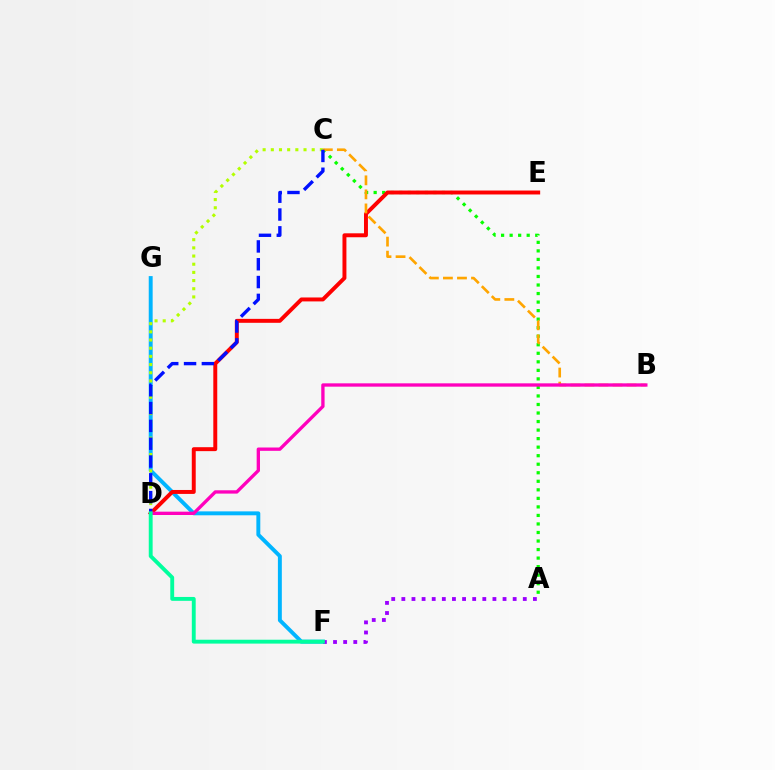{('A', 'C'): [{'color': '#08ff00', 'line_style': 'dotted', 'thickness': 2.32}], ('F', 'G'): [{'color': '#00b5ff', 'line_style': 'solid', 'thickness': 2.82}], ('A', 'F'): [{'color': '#9b00ff', 'line_style': 'dotted', 'thickness': 2.75}], ('D', 'E'): [{'color': '#ff0000', 'line_style': 'solid', 'thickness': 2.84}], ('C', 'D'): [{'color': '#b3ff00', 'line_style': 'dotted', 'thickness': 2.22}, {'color': '#0010ff', 'line_style': 'dashed', 'thickness': 2.42}], ('B', 'C'): [{'color': '#ffa500', 'line_style': 'dashed', 'thickness': 1.91}], ('B', 'D'): [{'color': '#ff00bd', 'line_style': 'solid', 'thickness': 2.4}], ('D', 'F'): [{'color': '#00ff9d', 'line_style': 'solid', 'thickness': 2.79}]}